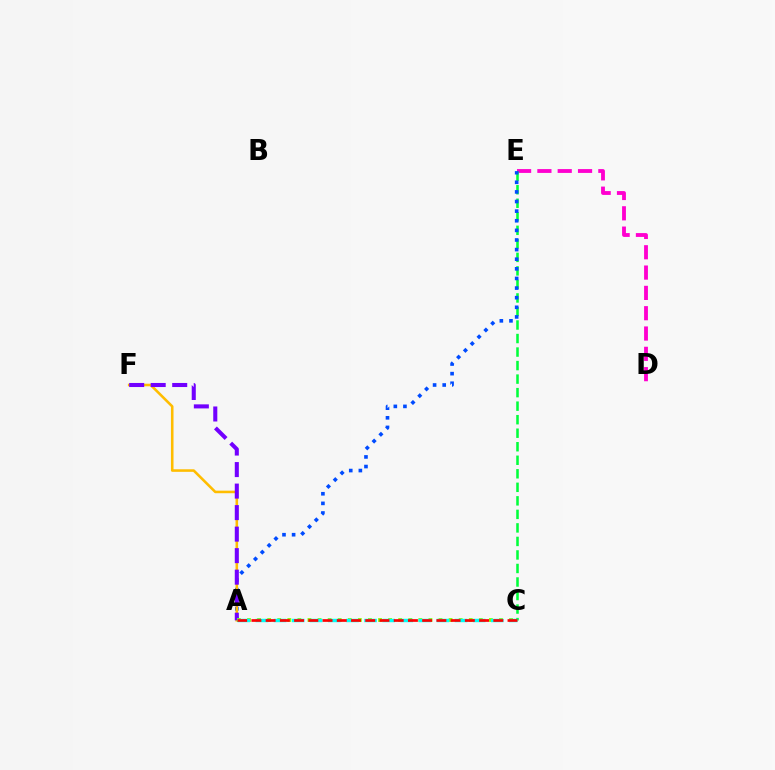{('D', 'E'): [{'color': '#ff00cf', 'line_style': 'dashed', 'thickness': 2.76}], ('C', 'E'): [{'color': '#00ff39', 'line_style': 'dashed', 'thickness': 1.84}], ('A', 'E'): [{'color': '#004bff', 'line_style': 'dotted', 'thickness': 2.61}], ('A', 'F'): [{'color': '#ffbd00', 'line_style': 'solid', 'thickness': 1.85}, {'color': '#7200ff', 'line_style': 'dashed', 'thickness': 2.92}], ('A', 'C'): [{'color': '#84ff00', 'line_style': 'dotted', 'thickness': 2.74}, {'color': '#00fff6', 'line_style': 'dashed', 'thickness': 2.46}, {'color': '#ff0000', 'line_style': 'dashed', 'thickness': 1.93}]}